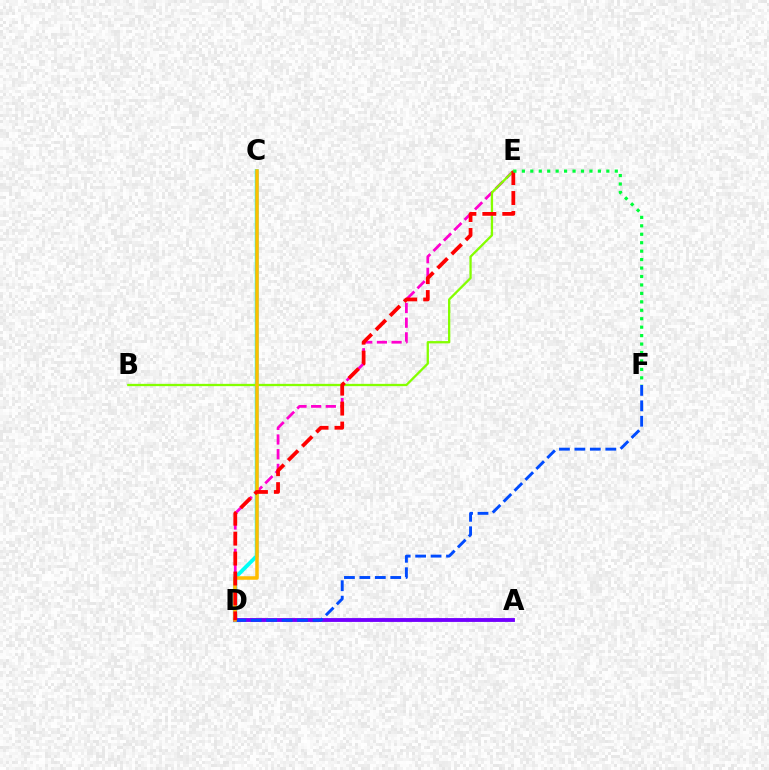{('C', 'D'): [{'color': '#00fff6', 'line_style': 'solid', 'thickness': 2.76}, {'color': '#ffbd00', 'line_style': 'solid', 'thickness': 2.52}], ('A', 'D'): [{'color': '#7200ff', 'line_style': 'solid', 'thickness': 2.78}], ('D', 'F'): [{'color': '#004bff', 'line_style': 'dashed', 'thickness': 2.1}], ('D', 'E'): [{'color': '#ff00cf', 'line_style': 'dashed', 'thickness': 1.99}, {'color': '#ff0000', 'line_style': 'dashed', 'thickness': 2.71}], ('B', 'E'): [{'color': '#84ff00', 'line_style': 'solid', 'thickness': 1.65}], ('E', 'F'): [{'color': '#00ff39', 'line_style': 'dotted', 'thickness': 2.29}]}